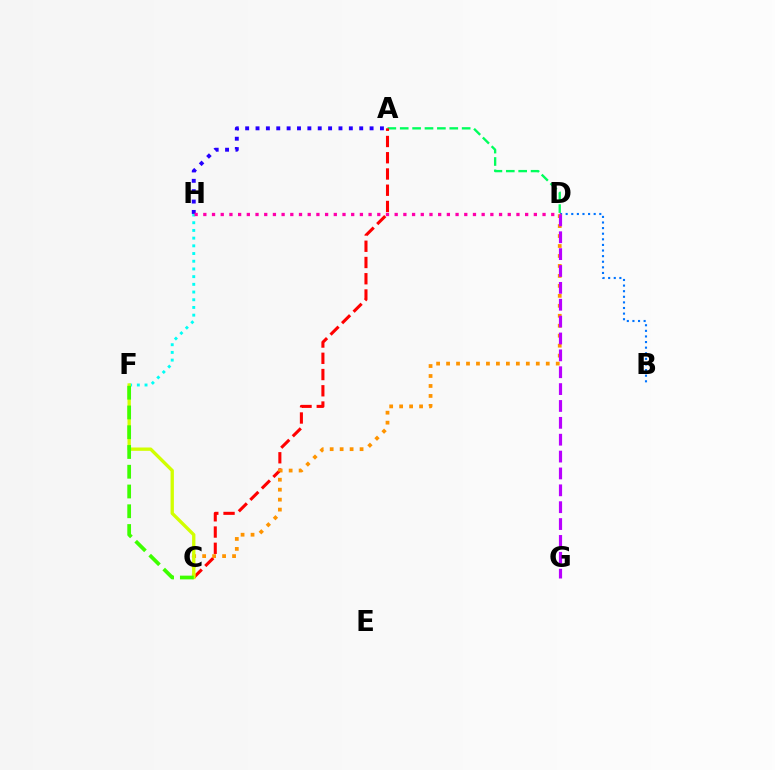{('A', 'D'): [{'color': '#00ff5c', 'line_style': 'dashed', 'thickness': 1.68}], ('A', 'C'): [{'color': '#ff0000', 'line_style': 'dashed', 'thickness': 2.21}], ('F', 'H'): [{'color': '#00fff6', 'line_style': 'dotted', 'thickness': 2.09}], ('B', 'D'): [{'color': '#0074ff', 'line_style': 'dotted', 'thickness': 1.52}], ('C', 'D'): [{'color': '#ff9400', 'line_style': 'dotted', 'thickness': 2.71}], ('A', 'H'): [{'color': '#2500ff', 'line_style': 'dotted', 'thickness': 2.82}], ('D', 'G'): [{'color': '#b900ff', 'line_style': 'dashed', 'thickness': 2.29}], ('C', 'F'): [{'color': '#d1ff00', 'line_style': 'solid', 'thickness': 2.4}, {'color': '#3dff00', 'line_style': 'dashed', 'thickness': 2.68}], ('D', 'H'): [{'color': '#ff00ac', 'line_style': 'dotted', 'thickness': 2.36}]}